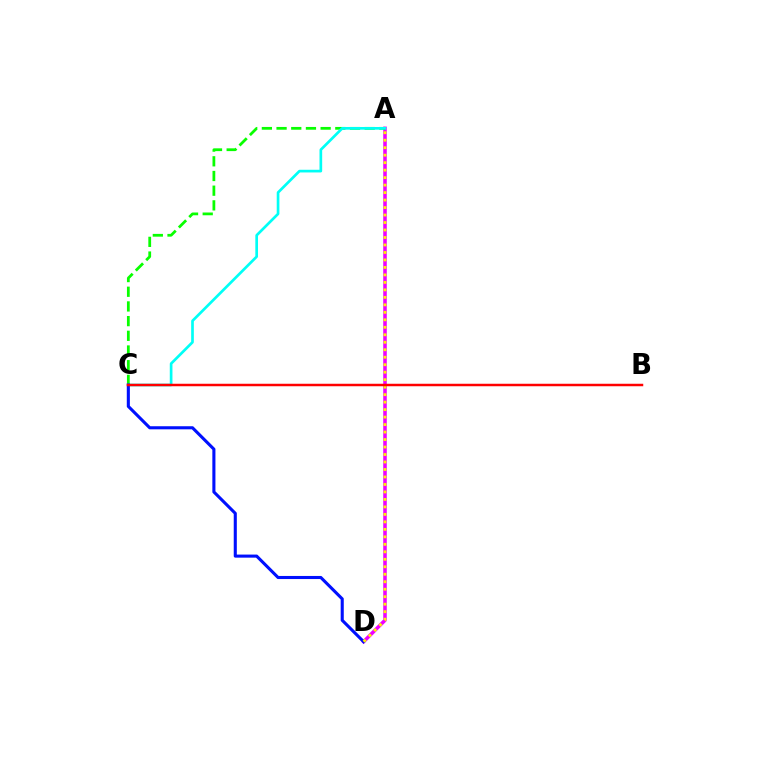{('A', 'D'): [{'color': '#ee00ff', 'line_style': 'solid', 'thickness': 2.55}, {'color': '#fcf500', 'line_style': 'dotted', 'thickness': 2.03}], ('A', 'C'): [{'color': '#08ff00', 'line_style': 'dashed', 'thickness': 2.0}, {'color': '#00fff6', 'line_style': 'solid', 'thickness': 1.93}], ('C', 'D'): [{'color': '#0010ff', 'line_style': 'solid', 'thickness': 2.22}], ('B', 'C'): [{'color': '#ff0000', 'line_style': 'solid', 'thickness': 1.79}]}